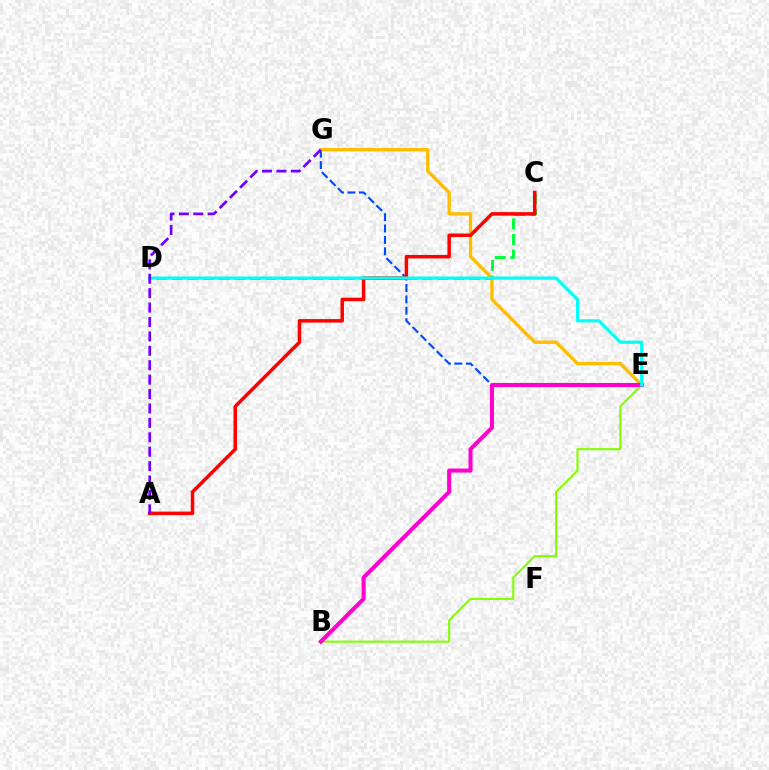{('E', 'G'): [{'color': '#004bff', 'line_style': 'dashed', 'thickness': 1.55}, {'color': '#ffbd00', 'line_style': 'solid', 'thickness': 2.4}], ('B', 'E'): [{'color': '#84ff00', 'line_style': 'solid', 'thickness': 1.53}, {'color': '#ff00cf', 'line_style': 'solid', 'thickness': 2.93}], ('C', 'D'): [{'color': '#00ff39', 'line_style': 'dashed', 'thickness': 2.12}], ('A', 'C'): [{'color': '#ff0000', 'line_style': 'solid', 'thickness': 2.51}], ('D', 'E'): [{'color': '#00fff6', 'line_style': 'solid', 'thickness': 2.26}], ('A', 'G'): [{'color': '#7200ff', 'line_style': 'dashed', 'thickness': 1.96}]}